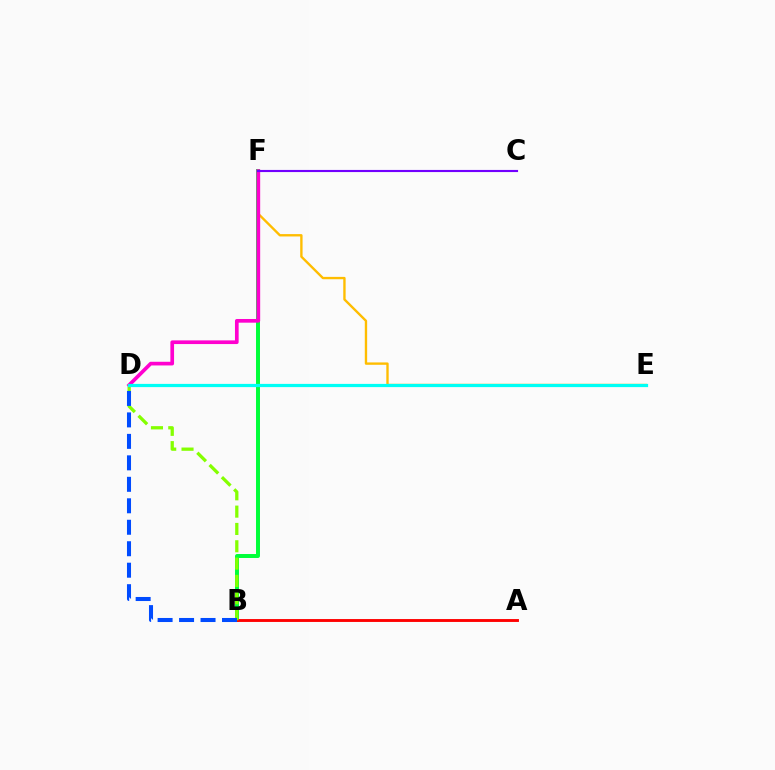{('B', 'F'): [{'color': '#00ff39', 'line_style': 'solid', 'thickness': 2.85}], ('A', 'B'): [{'color': '#ff0000', 'line_style': 'solid', 'thickness': 2.07}], ('B', 'D'): [{'color': '#84ff00', 'line_style': 'dashed', 'thickness': 2.35}, {'color': '#004bff', 'line_style': 'dashed', 'thickness': 2.92}], ('E', 'F'): [{'color': '#ffbd00', 'line_style': 'solid', 'thickness': 1.7}], ('D', 'F'): [{'color': '#ff00cf', 'line_style': 'solid', 'thickness': 2.65}], ('C', 'F'): [{'color': '#7200ff', 'line_style': 'solid', 'thickness': 1.54}], ('D', 'E'): [{'color': '#00fff6', 'line_style': 'solid', 'thickness': 2.32}]}